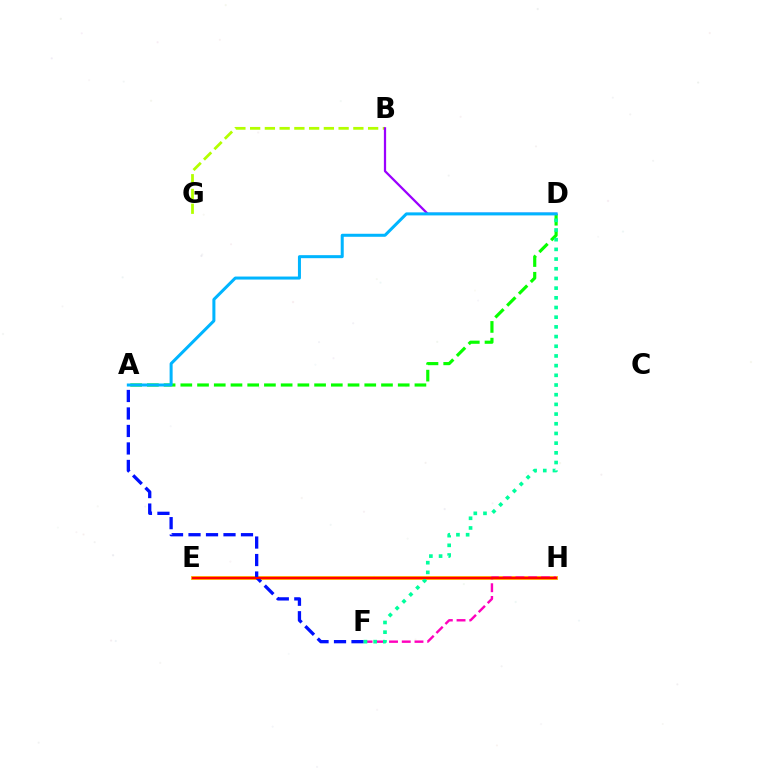{('A', 'D'): [{'color': '#08ff00', 'line_style': 'dashed', 'thickness': 2.27}, {'color': '#00b5ff', 'line_style': 'solid', 'thickness': 2.17}], ('B', 'G'): [{'color': '#b3ff00', 'line_style': 'dashed', 'thickness': 2.0}], ('E', 'H'): [{'color': '#ffa500', 'line_style': 'solid', 'thickness': 2.74}, {'color': '#ff0000', 'line_style': 'solid', 'thickness': 1.51}], ('F', 'H'): [{'color': '#ff00bd', 'line_style': 'dashed', 'thickness': 1.73}], ('B', 'D'): [{'color': '#9b00ff', 'line_style': 'solid', 'thickness': 1.62}], ('A', 'F'): [{'color': '#0010ff', 'line_style': 'dashed', 'thickness': 2.38}], ('D', 'F'): [{'color': '#00ff9d', 'line_style': 'dotted', 'thickness': 2.63}]}